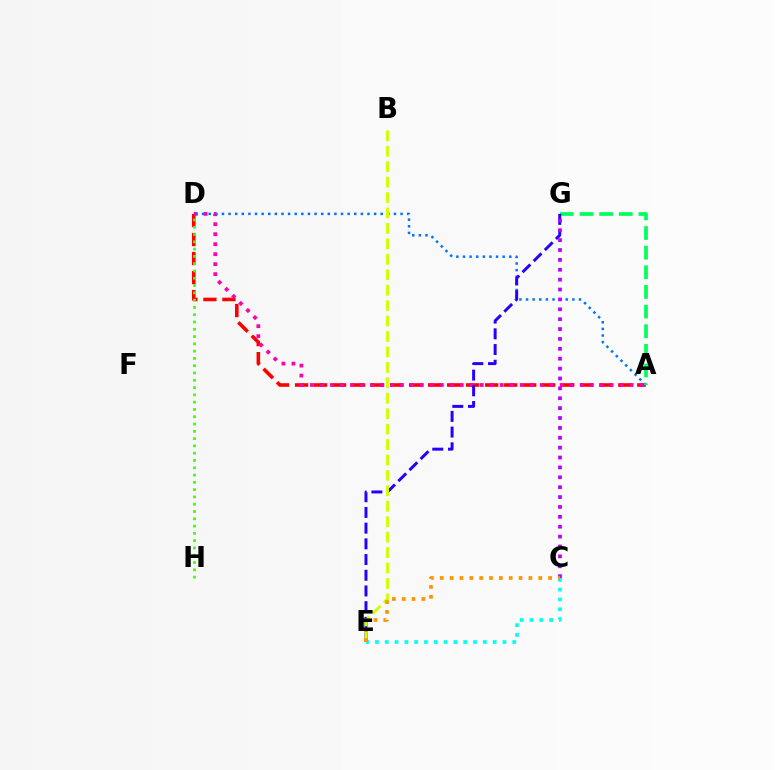{('A', 'D'): [{'color': '#ff0000', 'line_style': 'dashed', 'thickness': 2.58}, {'color': '#ff00ac', 'line_style': 'dotted', 'thickness': 2.71}, {'color': '#0074ff', 'line_style': 'dotted', 'thickness': 1.8}], ('D', 'H'): [{'color': '#3dff00', 'line_style': 'dotted', 'thickness': 1.98}], ('A', 'G'): [{'color': '#00ff5c', 'line_style': 'dashed', 'thickness': 2.67}], ('E', 'G'): [{'color': '#2500ff', 'line_style': 'dashed', 'thickness': 2.13}], ('C', 'G'): [{'color': '#b900ff', 'line_style': 'dotted', 'thickness': 2.69}], ('B', 'E'): [{'color': '#d1ff00', 'line_style': 'dashed', 'thickness': 2.1}], ('C', 'E'): [{'color': '#00fff6', 'line_style': 'dotted', 'thickness': 2.67}, {'color': '#ff9400', 'line_style': 'dotted', 'thickness': 2.68}]}